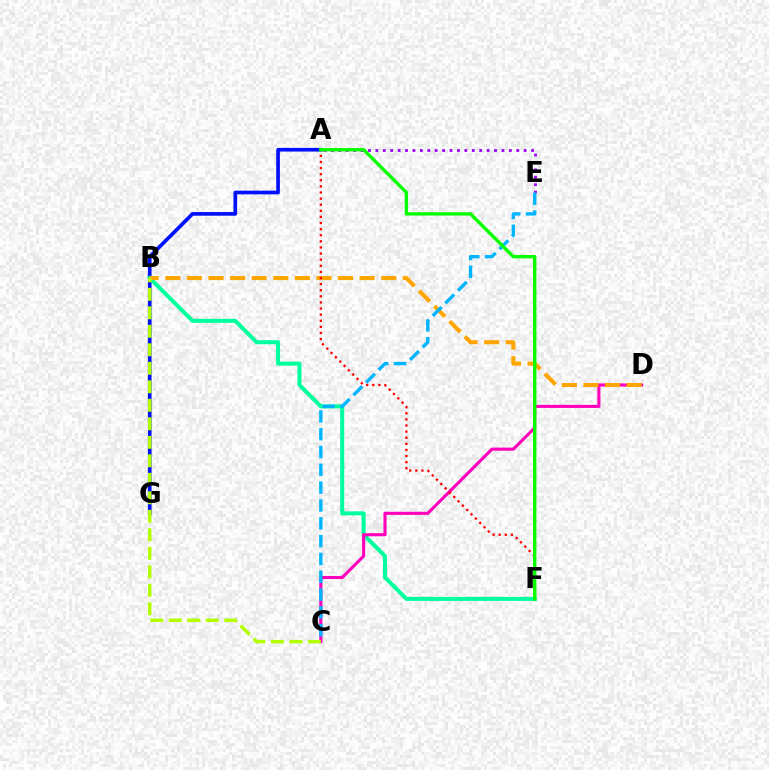{('A', 'G'): [{'color': '#0010ff', 'line_style': 'solid', 'thickness': 2.64}], ('B', 'F'): [{'color': '#00ff9d', 'line_style': 'solid', 'thickness': 2.89}], ('C', 'D'): [{'color': '#ff00bd', 'line_style': 'solid', 'thickness': 2.24}], ('B', 'D'): [{'color': '#ffa500', 'line_style': 'dashed', 'thickness': 2.93}], ('A', 'E'): [{'color': '#9b00ff', 'line_style': 'dotted', 'thickness': 2.02}], ('A', 'F'): [{'color': '#ff0000', 'line_style': 'dotted', 'thickness': 1.66}, {'color': '#08ff00', 'line_style': 'solid', 'thickness': 2.44}], ('B', 'C'): [{'color': '#b3ff00', 'line_style': 'dashed', 'thickness': 2.51}], ('C', 'E'): [{'color': '#00b5ff', 'line_style': 'dashed', 'thickness': 2.42}]}